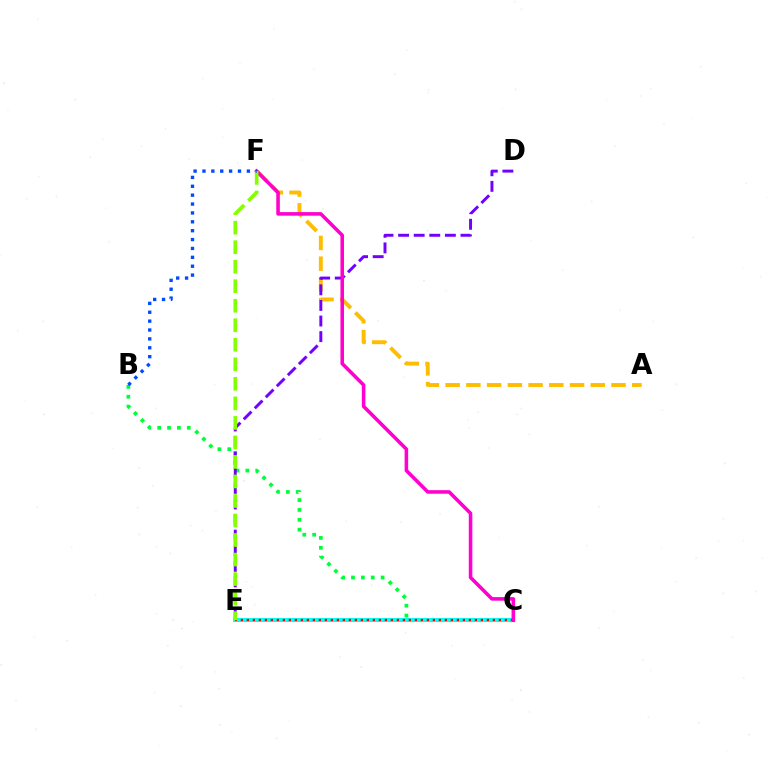{('A', 'F'): [{'color': '#ffbd00', 'line_style': 'dashed', 'thickness': 2.82}], ('B', 'C'): [{'color': '#00ff39', 'line_style': 'dotted', 'thickness': 2.68}], ('D', 'E'): [{'color': '#7200ff', 'line_style': 'dashed', 'thickness': 2.12}], ('C', 'E'): [{'color': '#00fff6', 'line_style': 'solid', 'thickness': 2.88}, {'color': '#ff0000', 'line_style': 'dotted', 'thickness': 1.63}], ('C', 'F'): [{'color': '#ff00cf', 'line_style': 'solid', 'thickness': 2.56}], ('E', 'F'): [{'color': '#84ff00', 'line_style': 'dashed', 'thickness': 2.65}], ('B', 'F'): [{'color': '#004bff', 'line_style': 'dotted', 'thickness': 2.41}]}